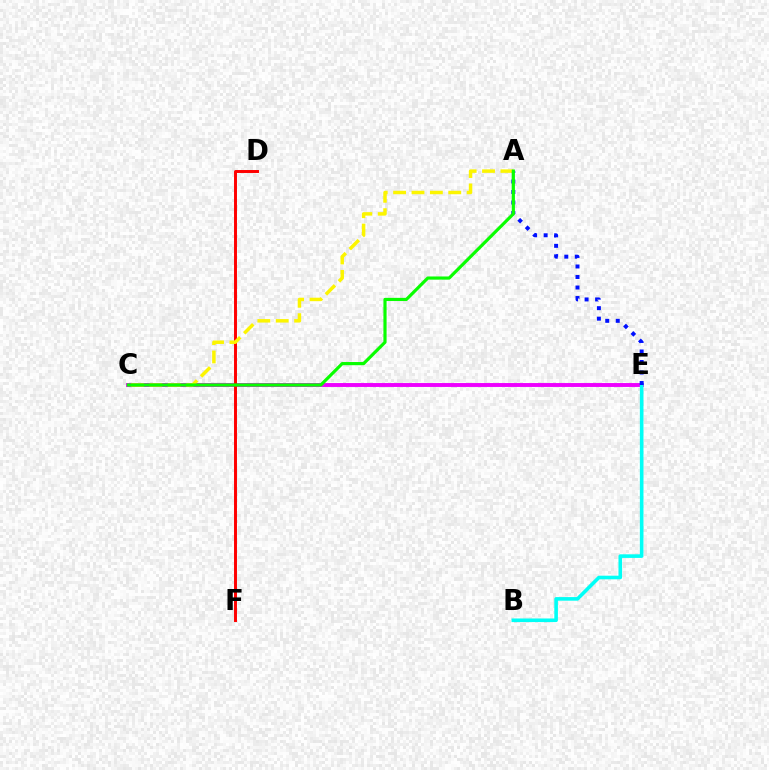{('C', 'E'): [{'color': '#ee00ff', 'line_style': 'solid', 'thickness': 2.8}], ('B', 'E'): [{'color': '#00fff6', 'line_style': 'solid', 'thickness': 2.59}], ('D', 'F'): [{'color': '#ff0000', 'line_style': 'solid', 'thickness': 2.12}], ('A', 'E'): [{'color': '#0010ff', 'line_style': 'dotted', 'thickness': 2.86}], ('A', 'C'): [{'color': '#fcf500', 'line_style': 'dashed', 'thickness': 2.5}, {'color': '#08ff00', 'line_style': 'solid', 'thickness': 2.28}]}